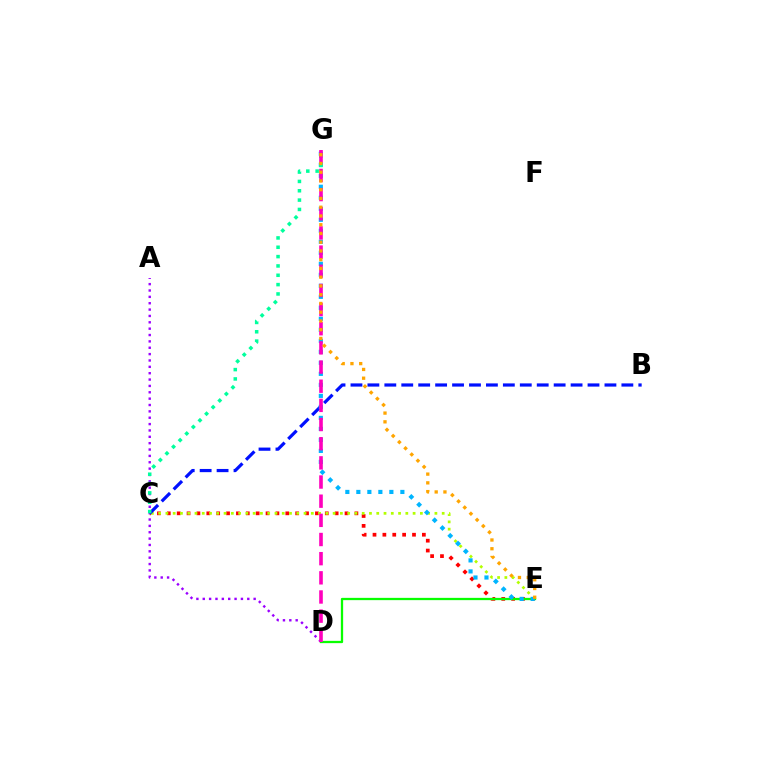{('C', 'E'): [{'color': '#ff0000', 'line_style': 'dotted', 'thickness': 2.68}, {'color': '#b3ff00', 'line_style': 'dotted', 'thickness': 1.98}], ('A', 'D'): [{'color': '#9b00ff', 'line_style': 'dotted', 'thickness': 1.73}], ('B', 'C'): [{'color': '#0010ff', 'line_style': 'dashed', 'thickness': 2.3}], ('D', 'E'): [{'color': '#08ff00', 'line_style': 'solid', 'thickness': 1.64}], ('E', 'G'): [{'color': '#00b5ff', 'line_style': 'dotted', 'thickness': 2.99}, {'color': '#ffa500', 'line_style': 'dotted', 'thickness': 2.38}], ('C', 'G'): [{'color': '#00ff9d', 'line_style': 'dotted', 'thickness': 2.54}], ('D', 'G'): [{'color': '#ff00bd', 'line_style': 'dashed', 'thickness': 2.6}]}